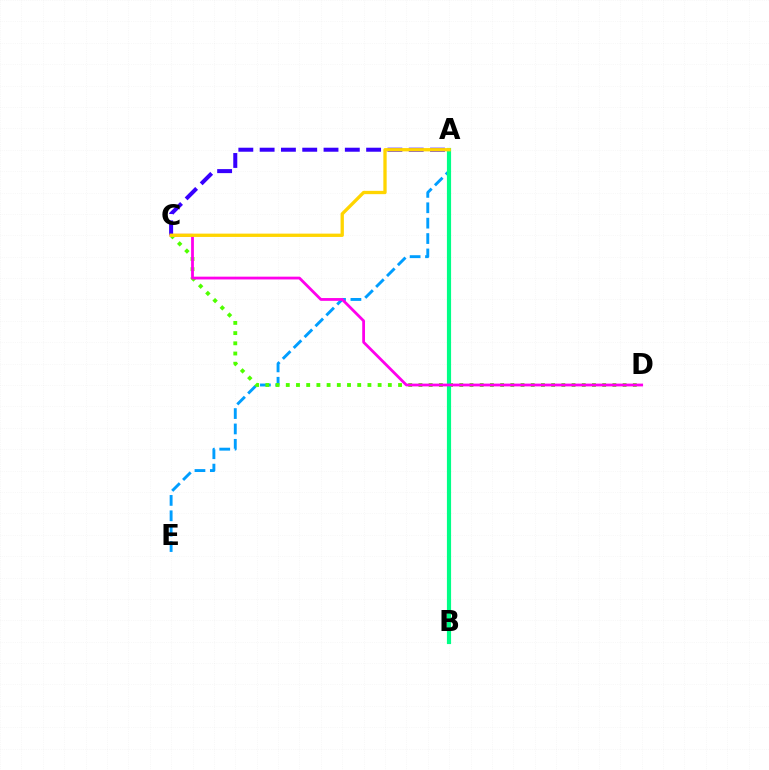{('A', 'C'): [{'color': '#3700ff', 'line_style': 'dashed', 'thickness': 2.89}, {'color': '#ffd500', 'line_style': 'solid', 'thickness': 2.39}], ('A', 'B'): [{'color': '#ff0000', 'line_style': 'solid', 'thickness': 1.74}, {'color': '#00ff86', 'line_style': 'solid', 'thickness': 3.0}], ('A', 'E'): [{'color': '#009eff', 'line_style': 'dashed', 'thickness': 2.09}], ('C', 'D'): [{'color': '#4fff00', 'line_style': 'dotted', 'thickness': 2.77}, {'color': '#ff00ed', 'line_style': 'solid', 'thickness': 2.01}]}